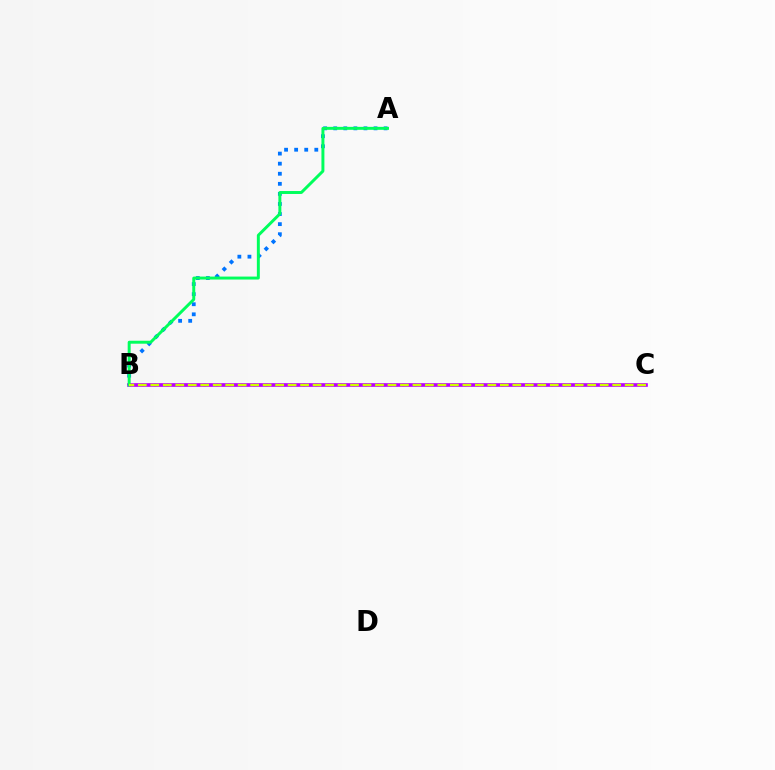{('A', 'B'): [{'color': '#0074ff', 'line_style': 'dotted', 'thickness': 2.74}, {'color': '#00ff5c', 'line_style': 'solid', 'thickness': 2.13}], ('B', 'C'): [{'color': '#ff0000', 'line_style': 'dotted', 'thickness': 1.68}, {'color': '#b900ff', 'line_style': 'solid', 'thickness': 2.62}, {'color': '#d1ff00', 'line_style': 'dashed', 'thickness': 1.7}]}